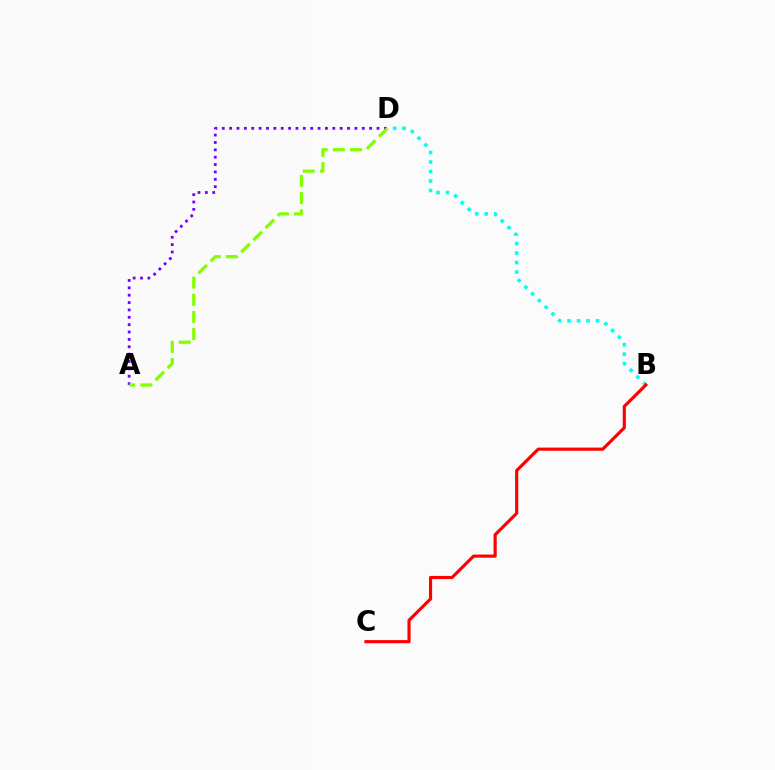{('A', 'D'): [{'color': '#7200ff', 'line_style': 'dotted', 'thickness': 2.0}, {'color': '#84ff00', 'line_style': 'dashed', 'thickness': 2.33}], ('B', 'D'): [{'color': '#00fff6', 'line_style': 'dotted', 'thickness': 2.58}], ('B', 'C'): [{'color': '#ff0000', 'line_style': 'solid', 'thickness': 2.27}]}